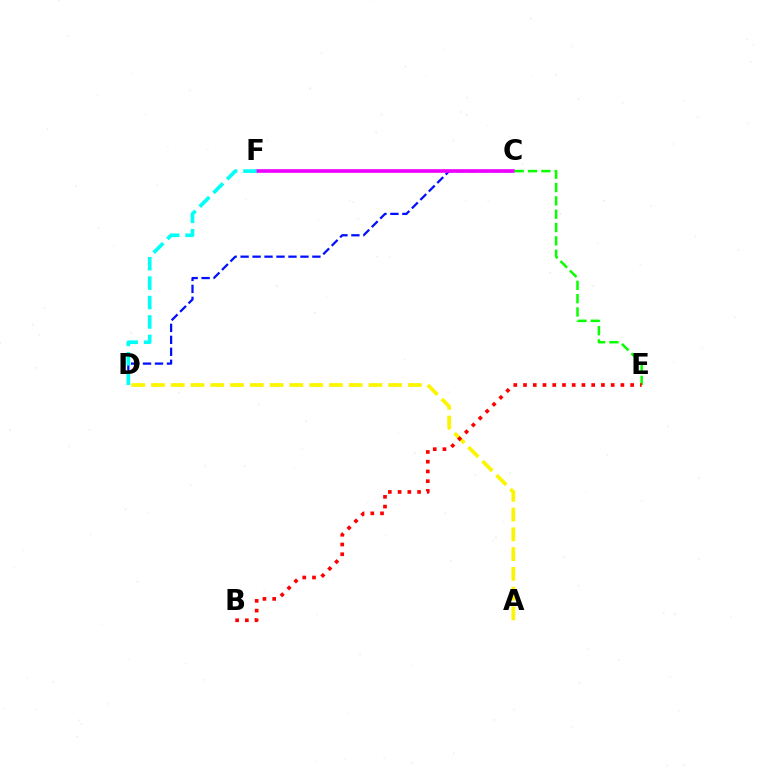{('A', 'D'): [{'color': '#fcf500', 'line_style': 'dashed', 'thickness': 2.68}], ('C', 'D'): [{'color': '#0010ff', 'line_style': 'dashed', 'thickness': 1.63}], ('C', 'F'): [{'color': '#ee00ff', 'line_style': 'solid', 'thickness': 2.62}], ('D', 'F'): [{'color': '#00fff6', 'line_style': 'dashed', 'thickness': 2.64}], ('C', 'E'): [{'color': '#08ff00', 'line_style': 'dashed', 'thickness': 1.81}], ('B', 'E'): [{'color': '#ff0000', 'line_style': 'dotted', 'thickness': 2.65}]}